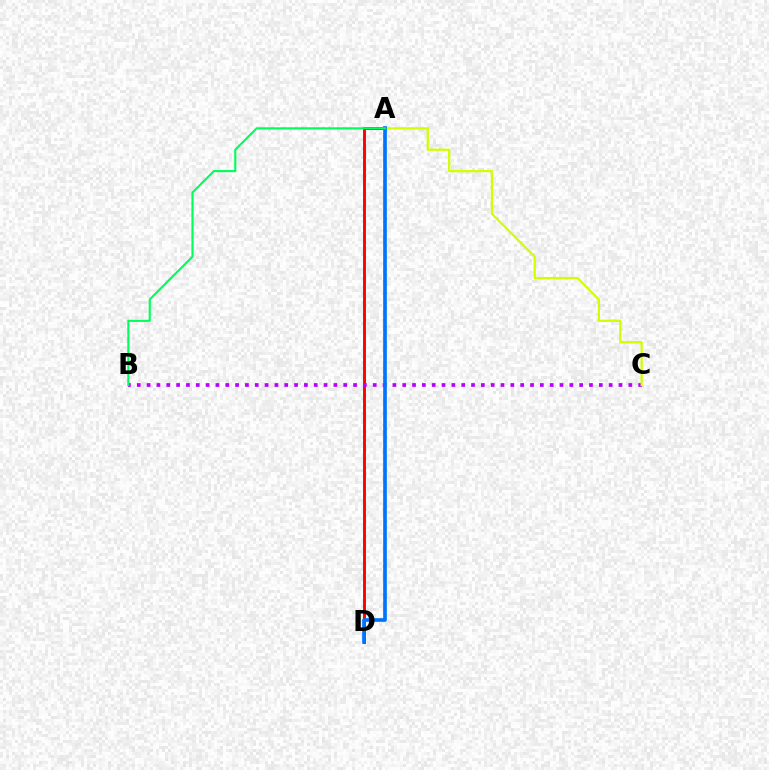{('A', 'D'): [{'color': '#ff0000', 'line_style': 'solid', 'thickness': 2.09}, {'color': '#0074ff', 'line_style': 'solid', 'thickness': 2.64}], ('B', 'C'): [{'color': '#b900ff', 'line_style': 'dotted', 'thickness': 2.67}], ('A', 'C'): [{'color': '#d1ff00', 'line_style': 'solid', 'thickness': 1.63}], ('A', 'B'): [{'color': '#00ff5c', 'line_style': 'solid', 'thickness': 1.55}]}